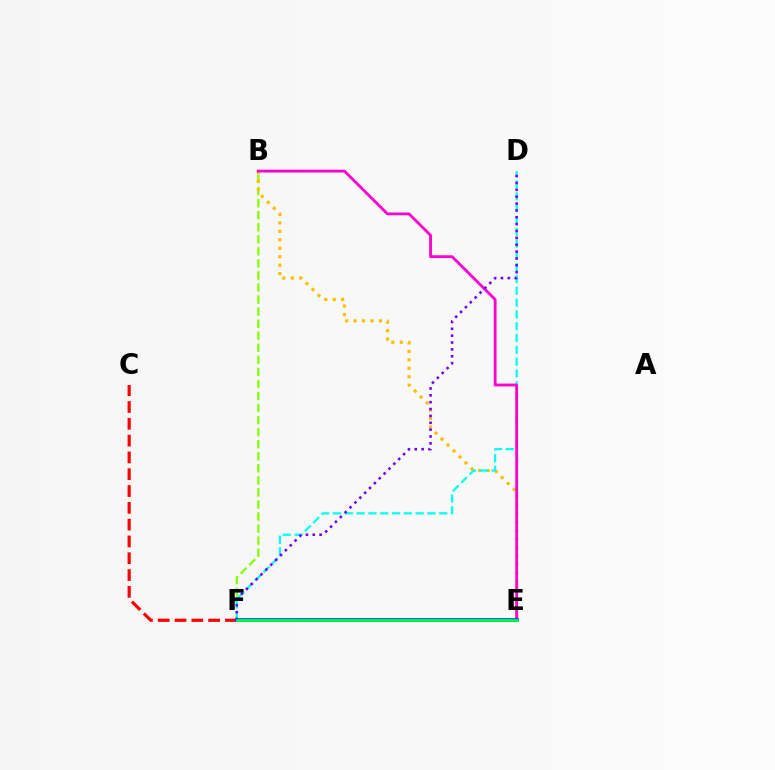{('B', 'F'): [{'color': '#84ff00', 'line_style': 'dashed', 'thickness': 1.64}], ('B', 'E'): [{'color': '#ffbd00', 'line_style': 'dotted', 'thickness': 2.3}, {'color': '#ff00cf', 'line_style': 'solid', 'thickness': 2.04}], ('D', 'F'): [{'color': '#00fff6', 'line_style': 'dashed', 'thickness': 1.6}, {'color': '#7200ff', 'line_style': 'dotted', 'thickness': 1.86}], ('C', 'F'): [{'color': '#ff0000', 'line_style': 'dashed', 'thickness': 2.28}], ('E', 'F'): [{'color': '#004bff', 'line_style': 'solid', 'thickness': 2.68}, {'color': '#00ff39', 'line_style': 'solid', 'thickness': 1.96}]}